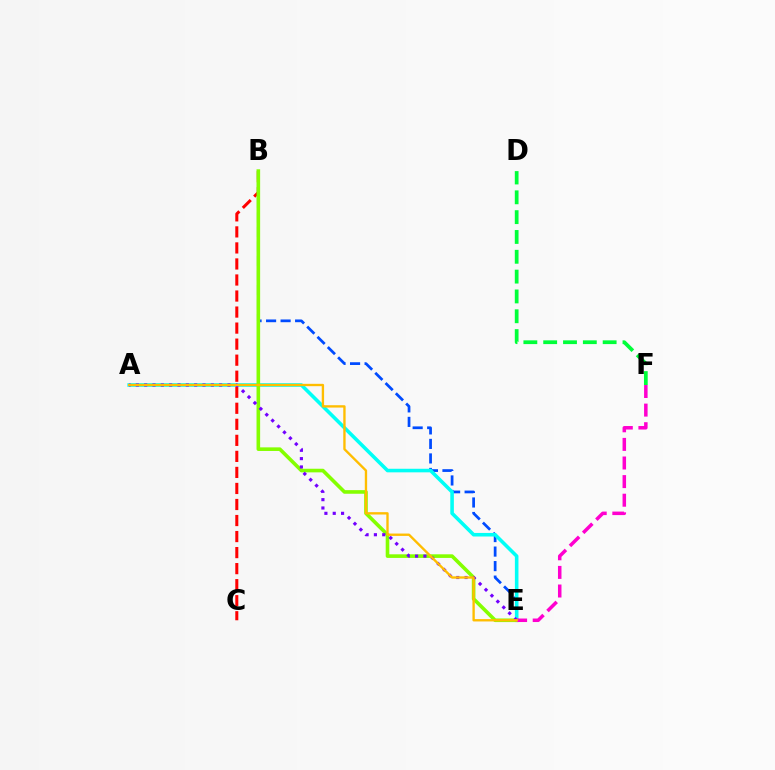{('B', 'E'): [{'color': '#004bff', 'line_style': 'dashed', 'thickness': 1.97}, {'color': '#84ff00', 'line_style': 'solid', 'thickness': 2.6}], ('D', 'F'): [{'color': '#00ff39', 'line_style': 'dashed', 'thickness': 2.69}], ('A', 'E'): [{'color': '#00fff6', 'line_style': 'solid', 'thickness': 2.57}, {'color': '#7200ff', 'line_style': 'dotted', 'thickness': 2.26}, {'color': '#ffbd00', 'line_style': 'solid', 'thickness': 1.69}], ('B', 'C'): [{'color': '#ff0000', 'line_style': 'dashed', 'thickness': 2.18}], ('E', 'F'): [{'color': '#ff00cf', 'line_style': 'dashed', 'thickness': 2.53}]}